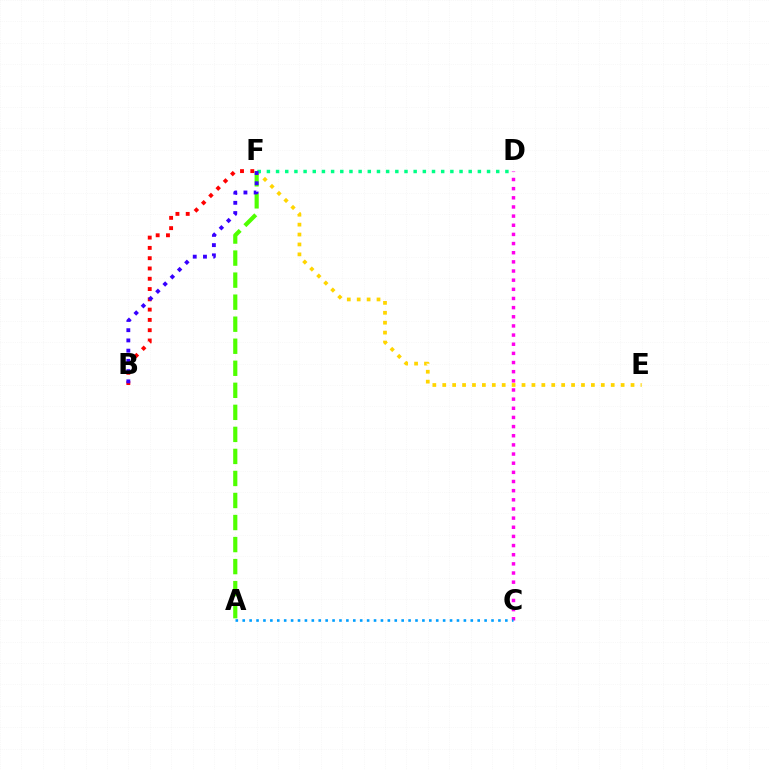{('A', 'F'): [{'color': '#4fff00', 'line_style': 'dashed', 'thickness': 2.99}], ('E', 'F'): [{'color': '#ffd500', 'line_style': 'dotted', 'thickness': 2.69}], ('D', 'F'): [{'color': '#00ff86', 'line_style': 'dotted', 'thickness': 2.49}], ('B', 'F'): [{'color': '#ff0000', 'line_style': 'dotted', 'thickness': 2.79}, {'color': '#3700ff', 'line_style': 'dotted', 'thickness': 2.78}], ('C', 'D'): [{'color': '#ff00ed', 'line_style': 'dotted', 'thickness': 2.49}], ('A', 'C'): [{'color': '#009eff', 'line_style': 'dotted', 'thickness': 1.88}]}